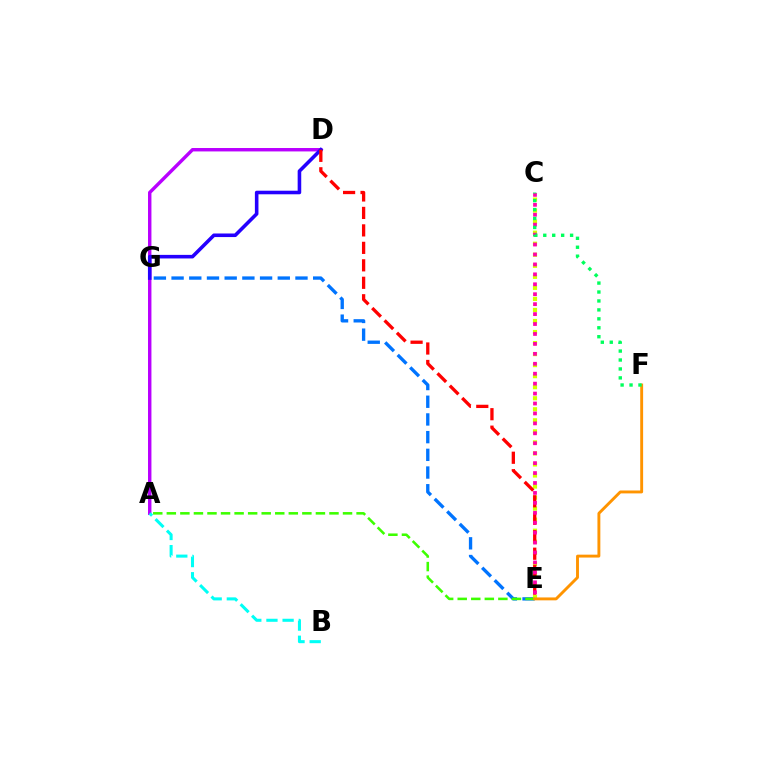{('E', 'G'): [{'color': '#0074ff', 'line_style': 'dashed', 'thickness': 2.4}], ('C', 'E'): [{'color': '#d1ff00', 'line_style': 'dotted', 'thickness': 3.0}, {'color': '#ff00ac', 'line_style': 'dotted', 'thickness': 2.7}], ('A', 'D'): [{'color': '#b900ff', 'line_style': 'solid', 'thickness': 2.46}], ('A', 'E'): [{'color': '#3dff00', 'line_style': 'dashed', 'thickness': 1.84}], ('E', 'F'): [{'color': '#ff9400', 'line_style': 'solid', 'thickness': 2.09}], ('D', 'G'): [{'color': '#2500ff', 'line_style': 'solid', 'thickness': 2.58}], ('D', 'E'): [{'color': '#ff0000', 'line_style': 'dashed', 'thickness': 2.37}], ('C', 'F'): [{'color': '#00ff5c', 'line_style': 'dotted', 'thickness': 2.43}], ('A', 'B'): [{'color': '#00fff6', 'line_style': 'dashed', 'thickness': 2.19}]}